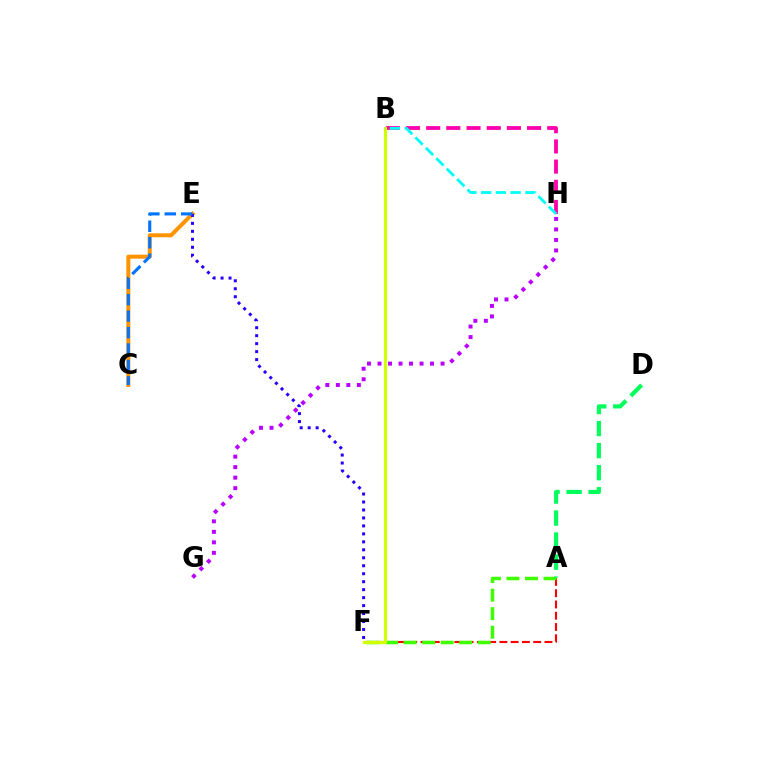{('A', 'F'): [{'color': '#ff0000', 'line_style': 'dashed', 'thickness': 1.53}, {'color': '#3dff00', 'line_style': 'dashed', 'thickness': 2.52}], ('C', 'E'): [{'color': '#ff9400', 'line_style': 'solid', 'thickness': 2.89}, {'color': '#0074ff', 'line_style': 'dashed', 'thickness': 2.24}], ('G', 'H'): [{'color': '#b900ff', 'line_style': 'dotted', 'thickness': 2.86}], ('A', 'D'): [{'color': '#00ff5c', 'line_style': 'dashed', 'thickness': 2.99}], ('B', 'H'): [{'color': '#ff00ac', 'line_style': 'dashed', 'thickness': 2.74}, {'color': '#00fff6', 'line_style': 'dashed', 'thickness': 2.0}], ('E', 'F'): [{'color': '#2500ff', 'line_style': 'dotted', 'thickness': 2.17}], ('B', 'F'): [{'color': '#d1ff00', 'line_style': 'solid', 'thickness': 2.29}]}